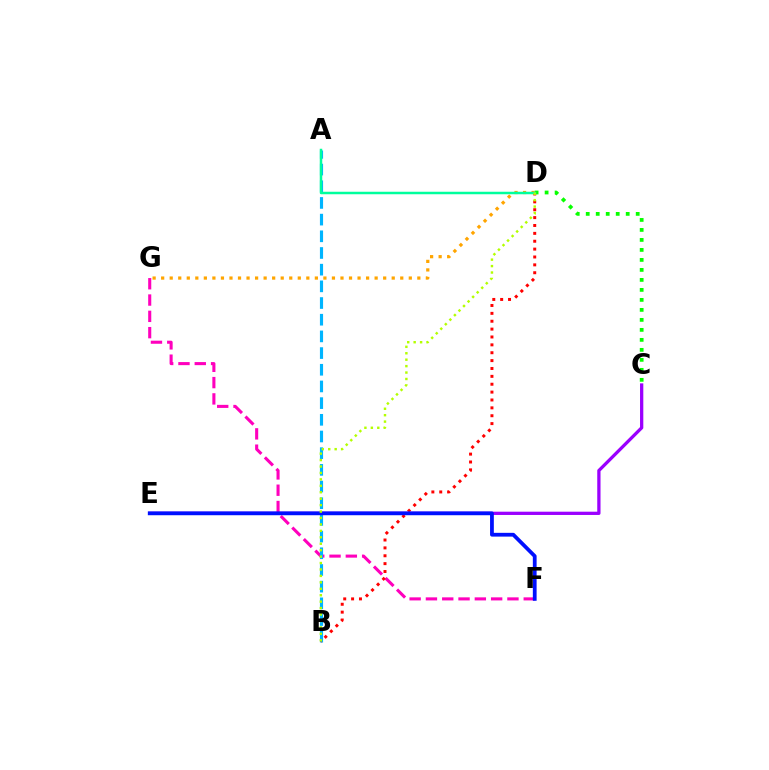{('F', 'G'): [{'color': '#ff00bd', 'line_style': 'dashed', 'thickness': 2.21}], ('A', 'B'): [{'color': '#00b5ff', 'line_style': 'dashed', 'thickness': 2.27}], ('B', 'D'): [{'color': '#ff0000', 'line_style': 'dotted', 'thickness': 2.14}, {'color': '#b3ff00', 'line_style': 'dotted', 'thickness': 1.75}], ('D', 'G'): [{'color': '#ffa500', 'line_style': 'dotted', 'thickness': 2.32}], ('C', 'D'): [{'color': '#08ff00', 'line_style': 'dotted', 'thickness': 2.72}], ('C', 'E'): [{'color': '#9b00ff', 'line_style': 'solid', 'thickness': 2.36}], ('E', 'F'): [{'color': '#0010ff', 'line_style': 'solid', 'thickness': 2.72}], ('A', 'D'): [{'color': '#00ff9d', 'line_style': 'solid', 'thickness': 1.79}]}